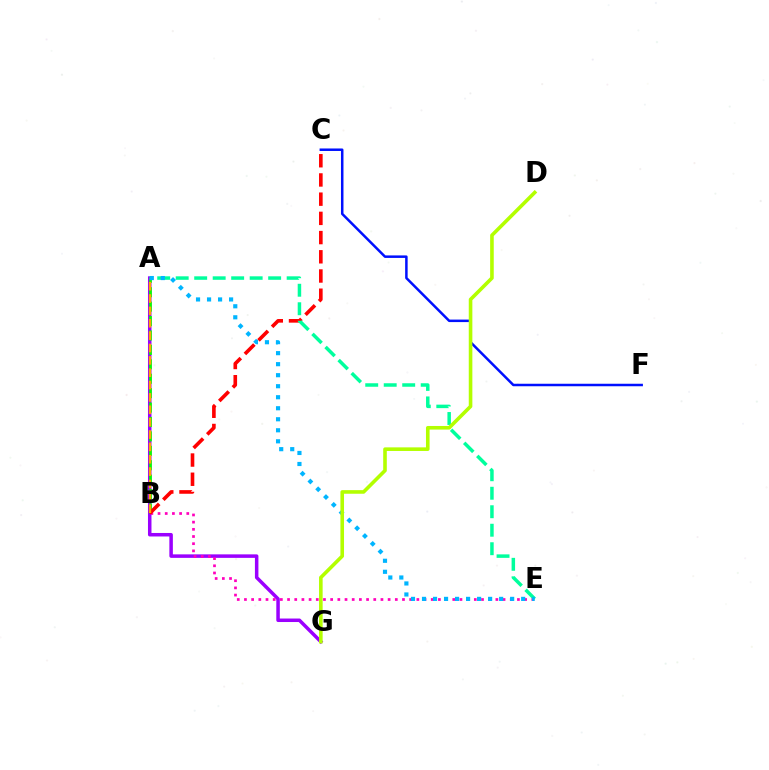{('A', 'G'): [{'color': '#9b00ff', 'line_style': 'solid', 'thickness': 2.52}], ('B', 'E'): [{'color': '#ff00bd', 'line_style': 'dotted', 'thickness': 1.95}], ('C', 'F'): [{'color': '#0010ff', 'line_style': 'solid', 'thickness': 1.8}], ('A', 'B'): [{'color': '#08ff00', 'line_style': 'dashed', 'thickness': 1.96}, {'color': '#ffa500', 'line_style': 'dashed', 'thickness': 1.68}], ('B', 'C'): [{'color': '#ff0000', 'line_style': 'dashed', 'thickness': 2.61}], ('A', 'E'): [{'color': '#00ff9d', 'line_style': 'dashed', 'thickness': 2.51}, {'color': '#00b5ff', 'line_style': 'dotted', 'thickness': 2.99}], ('D', 'G'): [{'color': '#b3ff00', 'line_style': 'solid', 'thickness': 2.59}]}